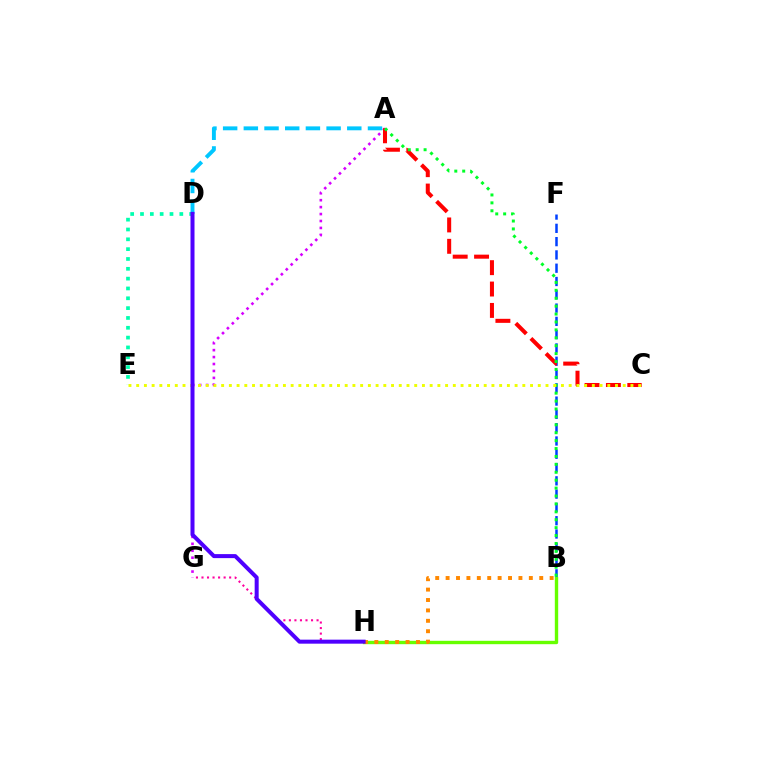{('D', 'E'): [{'color': '#00ffaf', 'line_style': 'dotted', 'thickness': 2.67}], ('A', 'G'): [{'color': '#d600ff', 'line_style': 'dotted', 'thickness': 1.88}], ('B', 'F'): [{'color': '#003fff', 'line_style': 'dashed', 'thickness': 1.81}], ('B', 'H'): [{'color': '#66ff00', 'line_style': 'solid', 'thickness': 2.43}, {'color': '#ff8800', 'line_style': 'dotted', 'thickness': 2.83}], ('G', 'H'): [{'color': '#ff00a0', 'line_style': 'dotted', 'thickness': 1.5}], ('A', 'C'): [{'color': '#ff0000', 'line_style': 'dashed', 'thickness': 2.9}], ('A', 'B'): [{'color': '#00ff27', 'line_style': 'dotted', 'thickness': 2.15}], ('C', 'E'): [{'color': '#eeff00', 'line_style': 'dotted', 'thickness': 2.1}], ('A', 'D'): [{'color': '#00c7ff', 'line_style': 'dashed', 'thickness': 2.81}], ('D', 'H'): [{'color': '#4f00ff', 'line_style': 'solid', 'thickness': 2.89}]}